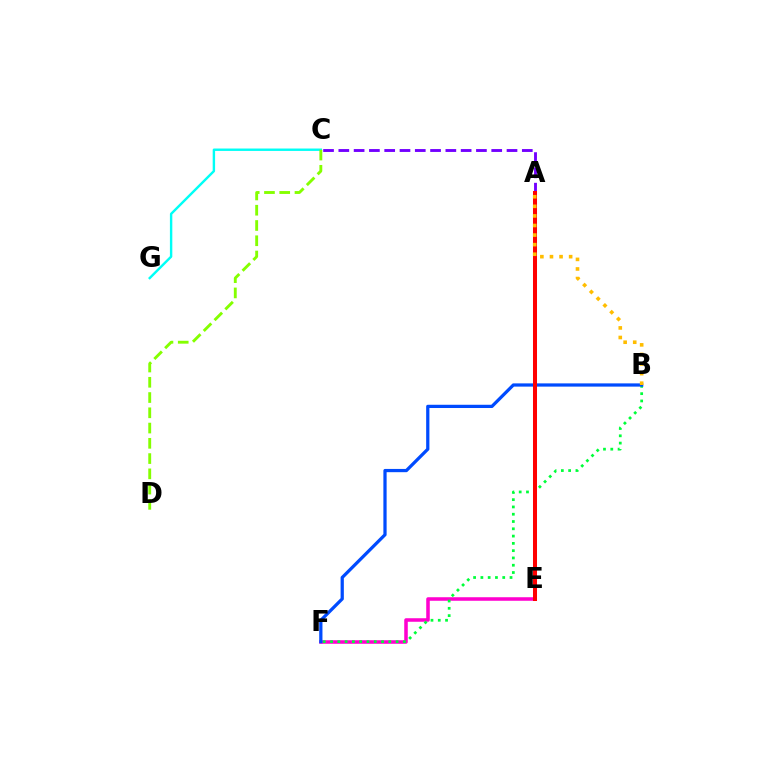{('E', 'F'): [{'color': '#ff00cf', 'line_style': 'solid', 'thickness': 2.55}], ('B', 'F'): [{'color': '#00ff39', 'line_style': 'dotted', 'thickness': 1.98}, {'color': '#004bff', 'line_style': 'solid', 'thickness': 2.34}], ('A', 'C'): [{'color': '#7200ff', 'line_style': 'dashed', 'thickness': 2.08}], ('C', 'G'): [{'color': '#00fff6', 'line_style': 'solid', 'thickness': 1.73}], ('C', 'D'): [{'color': '#84ff00', 'line_style': 'dashed', 'thickness': 2.07}], ('A', 'E'): [{'color': '#ff0000', 'line_style': 'solid', 'thickness': 2.9}], ('A', 'B'): [{'color': '#ffbd00', 'line_style': 'dotted', 'thickness': 2.6}]}